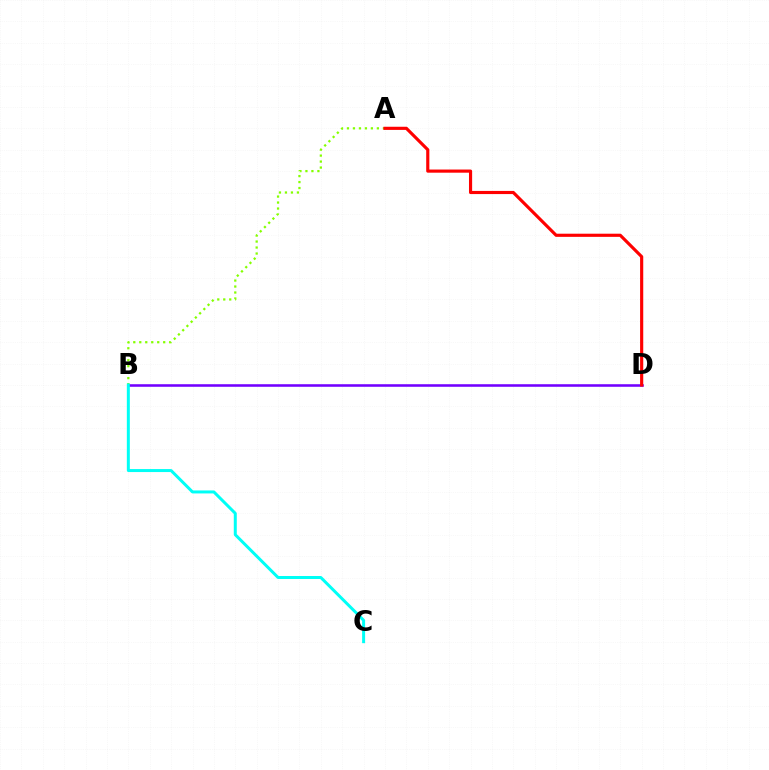{('A', 'B'): [{'color': '#84ff00', 'line_style': 'dotted', 'thickness': 1.63}], ('B', 'D'): [{'color': '#7200ff', 'line_style': 'solid', 'thickness': 1.84}], ('B', 'C'): [{'color': '#00fff6', 'line_style': 'solid', 'thickness': 2.16}], ('A', 'D'): [{'color': '#ff0000', 'line_style': 'solid', 'thickness': 2.27}]}